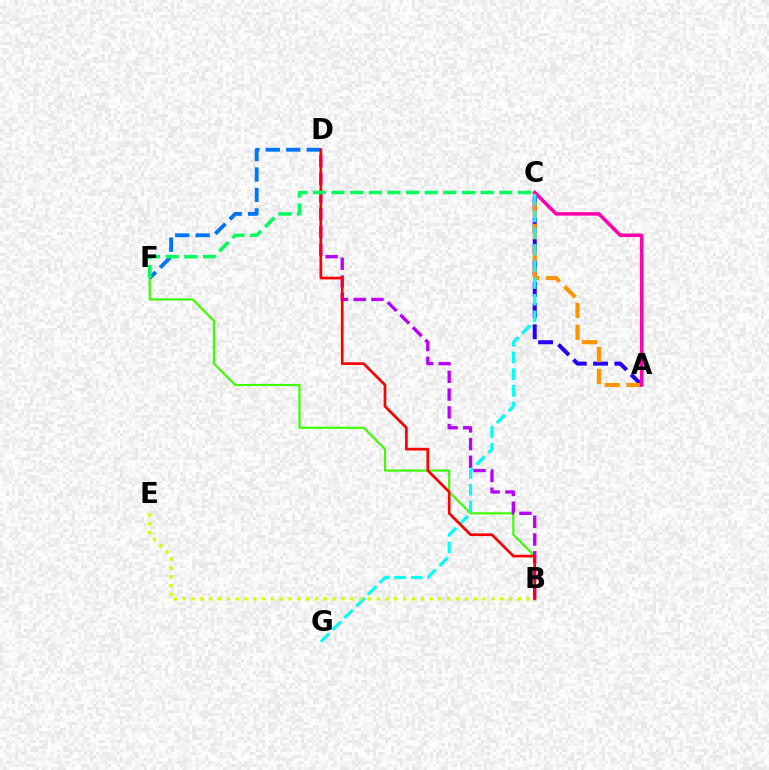{('A', 'C'): [{'color': '#2500ff', 'line_style': 'dashed', 'thickness': 2.89}, {'color': '#ff9400', 'line_style': 'dashed', 'thickness': 2.97}, {'color': '#ff00ac', 'line_style': 'solid', 'thickness': 2.52}], ('B', 'F'): [{'color': '#3dff00', 'line_style': 'solid', 'thickness': 1.55}], ('B', 'D'): [{'color': '#b900ff', 'line_style': 'dashed', 'thickness': 2.41}, {'color': '#ff0000', 'line_style': 'solid', 'thickness': 1.93}], ('C', 'G'): [{'color': '#00fff6', 'line_style': 'dashed', 'thickness': 2.26}], ('D', 'F'): [{'color': '#0074ff', 'line_style': 'dashed', 'thickness': 2.78}], ('B', 'E'): [{'color': '#d1ff00', 'line_style': 'dotted', 'thickness': 2.4}], ('C', 'F'): [{'color': '#00ff5c', 'line_style': 'dashed', 'thickness': 2.53}]}